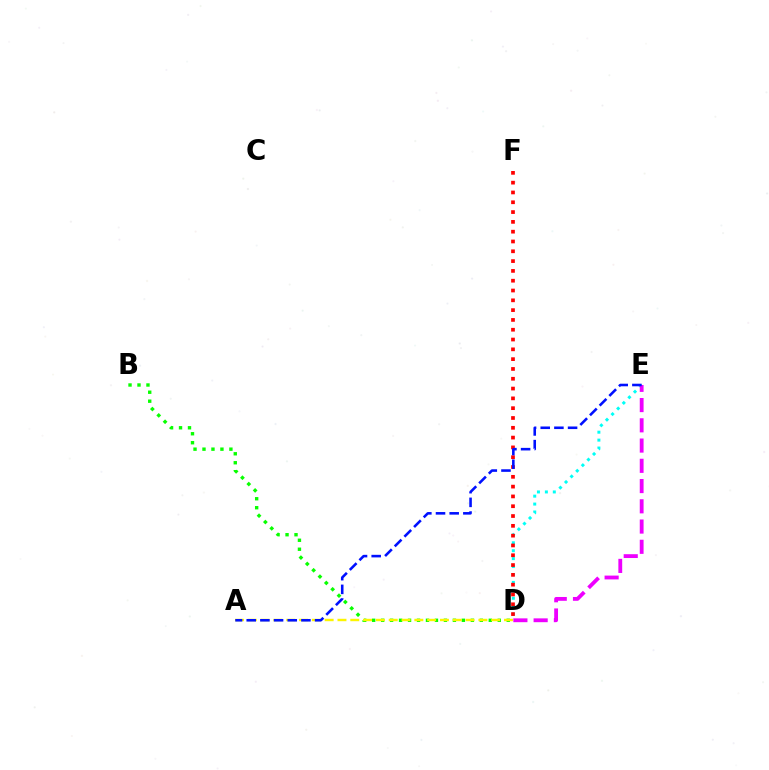{('D', 'E'): [{'color': '#00fff6', 'line_style': 'dotted', 'thickness': 2.15}, {'color': '#ee00ff', 'line_style': 'dashed', 'thickness': 2.75}], ('B', 'D'): [{'color': '#08ff00', 'line_style': 'dotted', 'thickness': 2.44}], ('D', 'F'): [{'color': '#ff0000', 'line_style': 'dotted', 'thickness': 2.66}], ('A', 'D'): [{'color': '#fcf500', 'line_style': 'dashed', 'thickness': 1.74}], ('A', 'E'): [{'color': '#0010ff', 'line_style': 'dashed', 'thickness': 1.86}]}